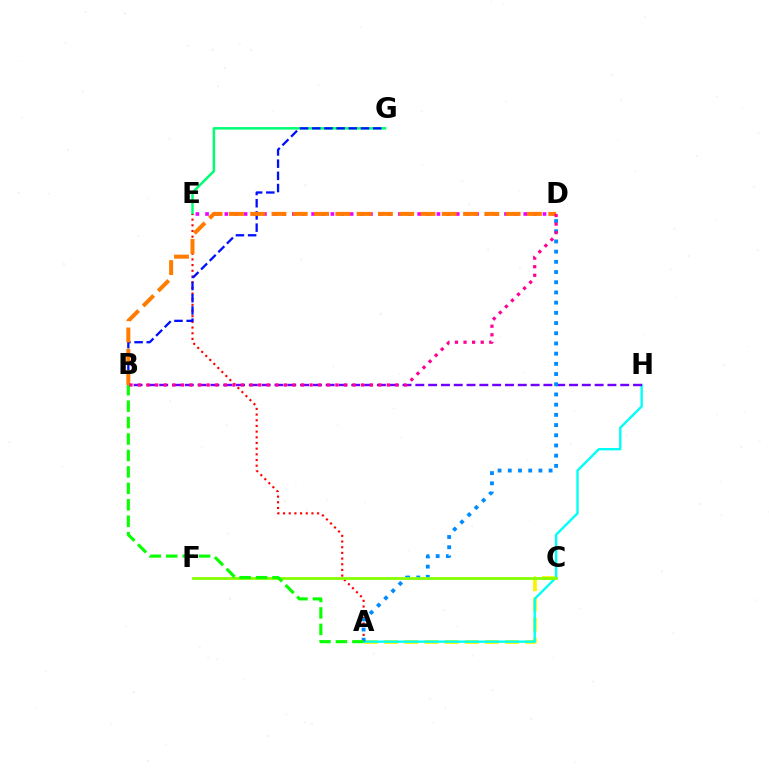{('E', 'G'): [{'color': '#00ff74', 'line_style': 'solid', 'thickness': 1.8}], ('A', 'C'): [{'color': '#fcf500', 'line_style': 'dashed', 'thickness': 2.74}], ('A', 'H'): [{'color': '#00fff6', 'line_style': 'solid', 'thickness': 1.71}], ('B', 'H'): [{'color': '#7200ff', 'line_style': 'dashed', 'thickness': 1.74}], ('A', 'E'): [{'color': '#ff0000', 'line_style': 'dotted', 'thickness': 1.54}], ('A', 'D'): [{'color': '#008cff', 'line_style': 'dotted', 'thickness': 2.77}], ('D', 'E'): [{'color': '#ee00ff', 'line_style': 'dotted', 'thickness': 2.62}], ('C', 'F'): [{'color': '#84ff00', 'line_style': 'solid', 'thickness': 1.98}], ('B', 'G'): [{'color': '#0010ff', 'line_style': 'dashed', 'thickness': 1.66}], ('A', 'B'): [{'color': '#08ff00', 'line_style': 'dashed', 'thickness': 2.23}], ('B', 'D'): [{'color': '#ff7c00', 'line_style': 'dashed', 'thickness': 2.89}, {'color': '#ff0094', 'line_style': 'dotted', 'thickness': 2.33}]}